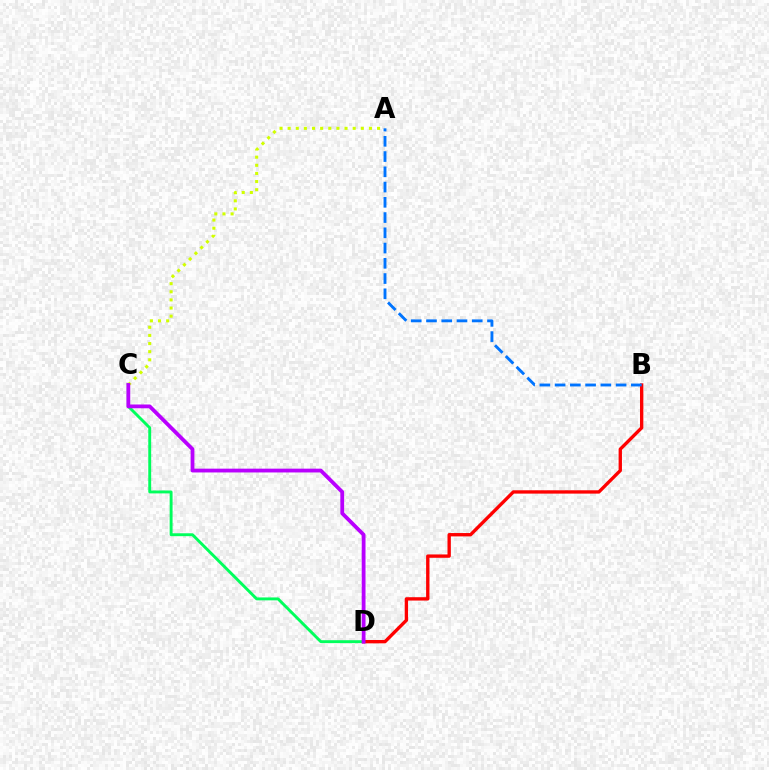{('A', 'C'): [{'color': '#d1ff00', 'line_style': 'dotted', 'thickness': 2.21}], ('C', 'D'): [{'color': '#00ff5c', 'line_style': 'solid', 'thickness': 2.09}, {'color': '#b900ff', 'line_style': 'solid', 'thickness': 2.73}], ('B', 'D'): [{'color': '#ff0000', 'line_style': 'solid', 'thickness': 2.41}], ('A', 'B'): [{'color': '#0074ff', 'line_style': 'dashed', 'thickness': 2.07}]}